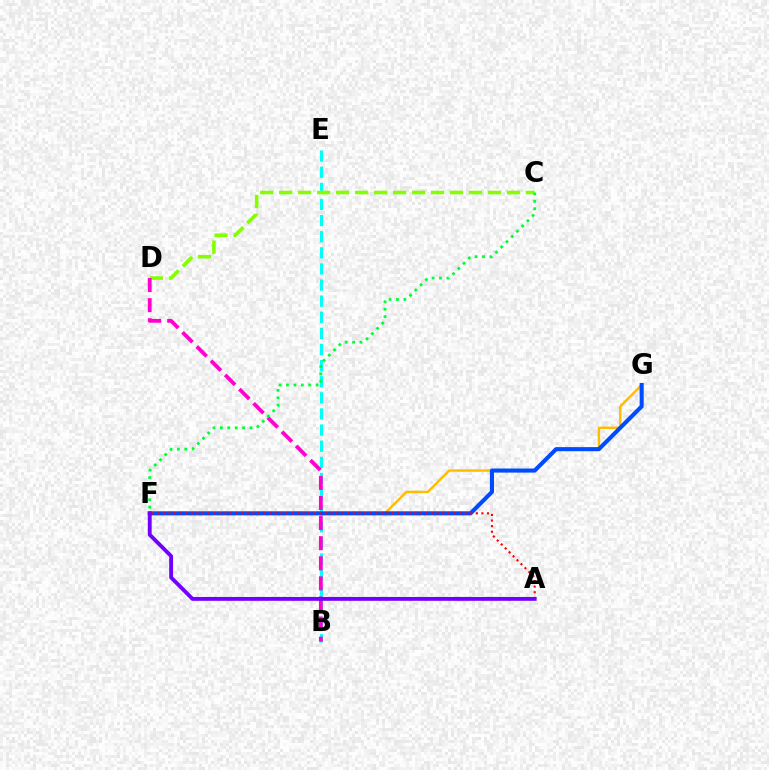{('F', 'G'): [{'color': '#ffbd00', 'line_style': 'solid', 'thickness': 1.74}, {'color': '#004bff', 'line_style': 'solid', 'thickness': 2.94}], ('B', 'E'): [{'color': '#00fff6', 'line_style': 'dashed', 'thickness': 2.19}], ('C', 'D'): [{'color': '#84ff00', 'line_style': 'dashed', 'thickness': 2.58}], ('B', 'D'): [{'color': '#ff00cf', 'line_style': 'dashed', 'thickness': 2.73}], ('C', 'F'): [{'color': '#00ff39', 'line_style': 'dotted', 'thickness': 2.01}], ('A', 'F'): [{'color': '#ff0000', 'line_style': 'dotted', 'thickness': 1.52}, {'color': '#7200ff', 'line_style': 'solid', 'thickness': 2.78}]}